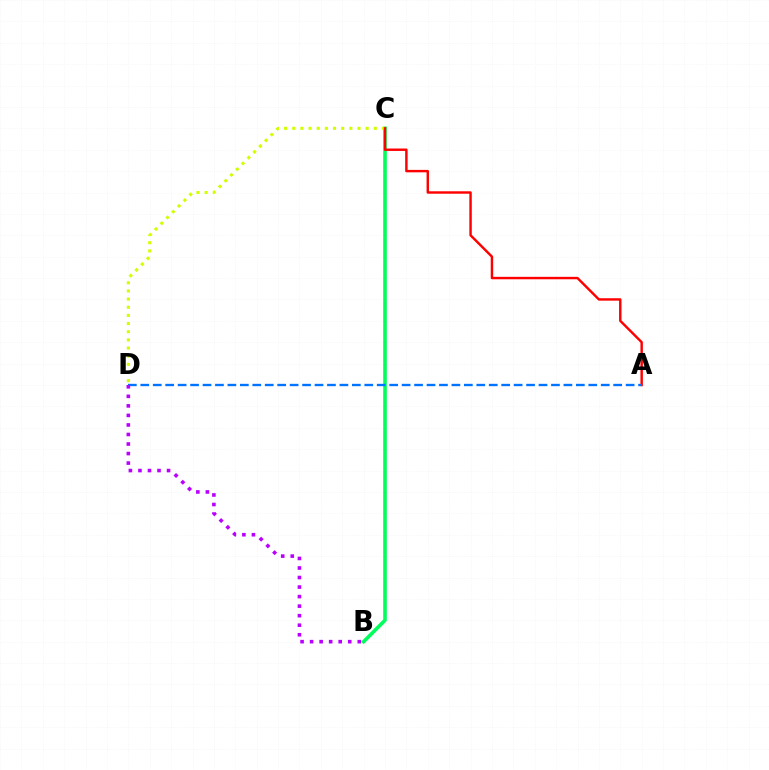{('B', 'C'): [{'color': '#00ff5c', 'line_style': 'solid', 'thickness': 2.59}], ('C', 'D'): [{'color': '#d1ff00', 'line_style': 'dotted', 'thickness': 2.22}], ('A', 'C'): [{'color': '#ff0000', 'line_style': 'solid', 'thickness': 1.75}], ('A', 'D'): [{'color': '#0074ff', 'line_style': 'dashed', 'thickness': 1.69}], ('B', 'D'): [{'color': '#b900ff', 'line_style': 'dotted', 'thickness': 2.59}]}